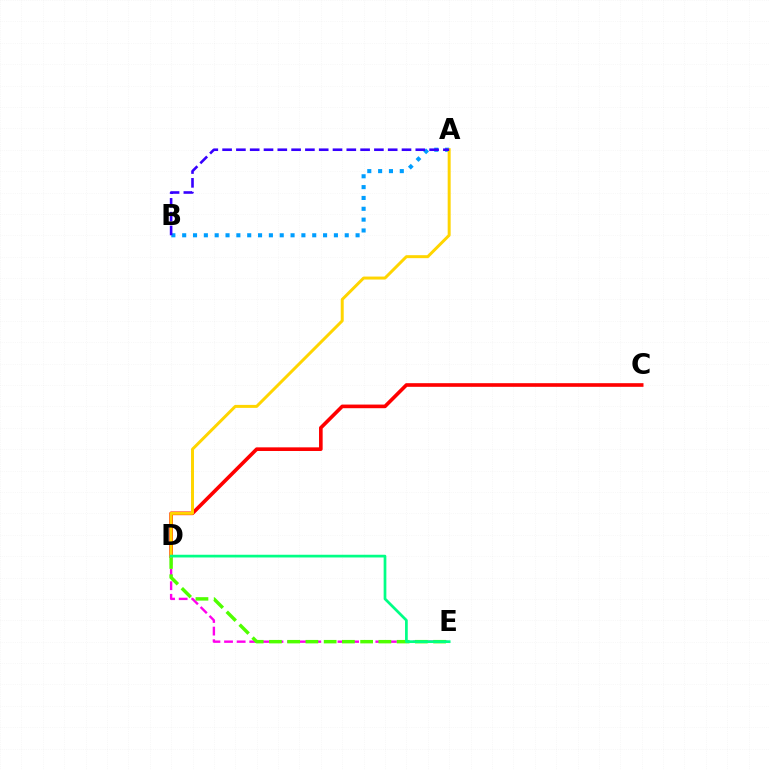{('D', 'E'): [{'color': '#ff00ed', 'line_style': 'dashed', 'thickness': 1.71}, {'color': '#4fff00', 'line_style': 'dashed', 'thickness': 2.48}, {'color': '#00ff86', 'line_style': 'solid', 'thickness': 1.96}], ('C', 'D'): [{'color': '#ff0000', 'line_style': 'solid', 'thickness': 2.62}], ('A', 'B'): [{'color': '#009eff', 'line_style': 'dotted', 'thickness': 2.94}, {'color': '#3700ff', 'line_style': 'dashed', 'thickness': 1.87}], ('A', 'D'): [{'color': '#ffd500', 'line_style': 'solid', 'thickness': 2.14}]}